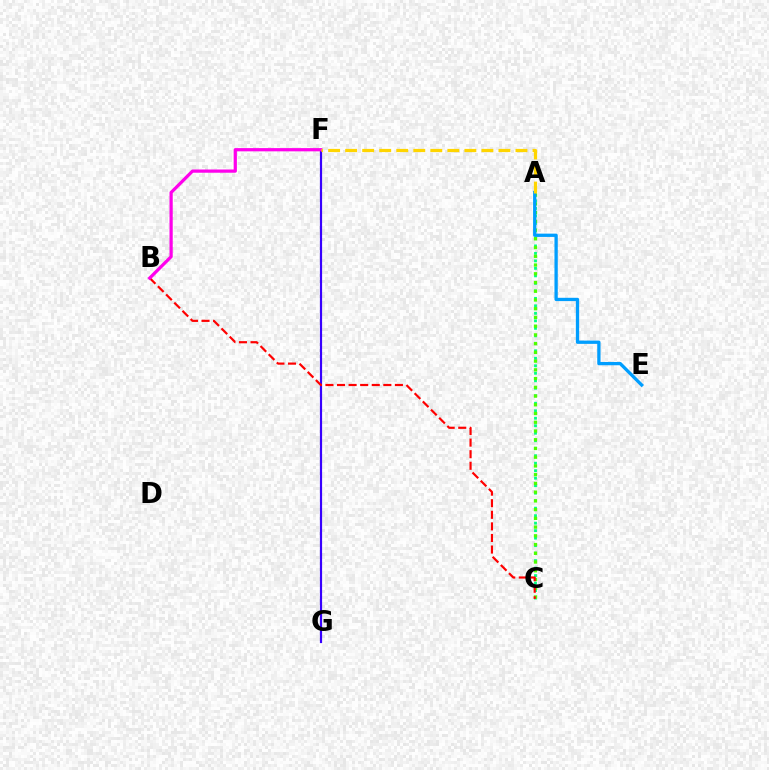{('A', 'C'): [{'color': '#00ff86', 'line_style': 'dotted', 'thickness': 2.04}, {'color': '#4fff00', 'line_style': 'dotted', 'thickness': 2.37}], ('F', 'G'): [{'color': '#3700ff', 'line_style': 'solid', 'thickness': 1.57}], ('B', 'C'): [{'color': '#ff0000', 'line_style': 'dashed', 'thickness': 1.57}], ('A', 'E'): [{'color': '#009eff', 'line_style': 'solid', 'thickness': 2.37}], ('B', 'F'): [{'color': '#ff00ed', 'line_style': 'solid', 'thickness': 2.33}], ('A', 'F'): [{'color': '#ffd500', 'line_style': 'dashed', 'thickness': 2.31}]}